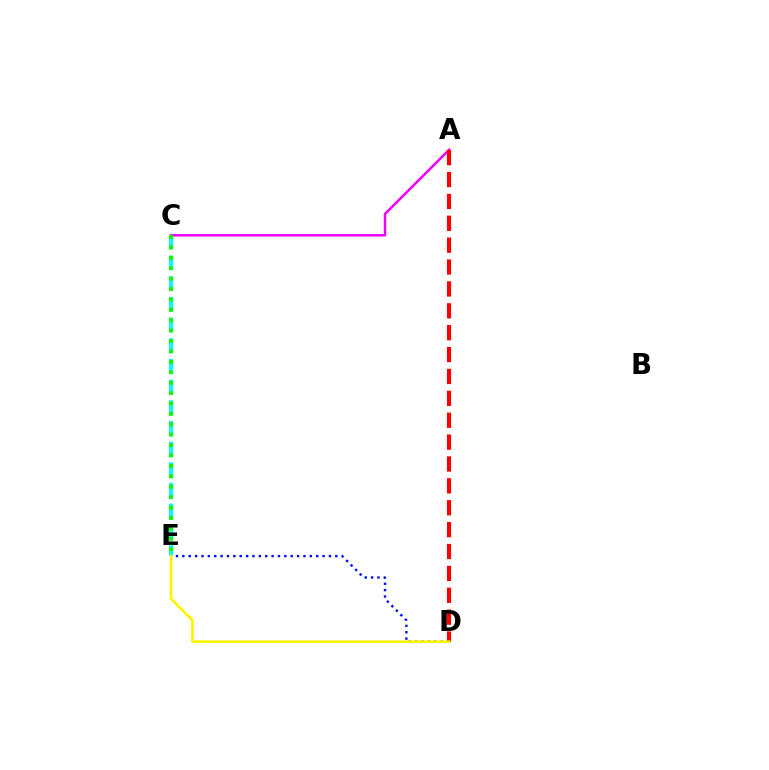{('A', 'C'): [{'color': '#ee00ff', 'line_style': 'solid', 'thickness': 1.79}], ('C', 'E'): [{'color': '#00fff6', 'line_style': 'dashed', 'thickness': 2.81}, {'color': '#08ff00', 'line_style': 'dotted', 'thickness': 2.83}], ('A', 'D'): [{'color': '#ff0000', 'line_style': 'dashed', 'thickness': 2.97}], ('D', 'E'): [{'color': '#0010ff', 'line_style': 'dotted', 'thickness': 1.73}, {'color': '#fcf500', 'line_style': 'solid', 'thickness': 1.9}]}